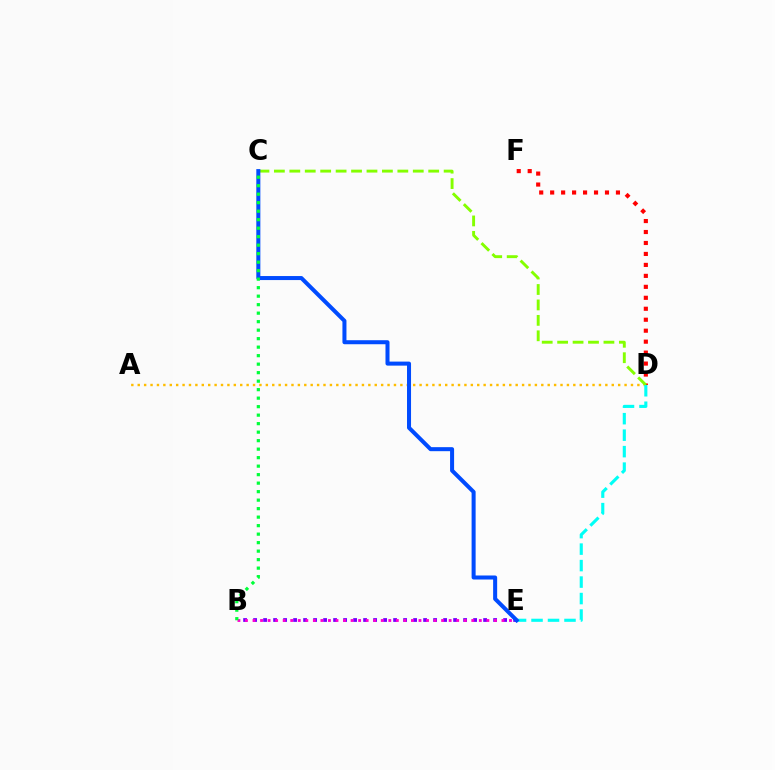{('B', 'E'): [{'color': '#7200ff', 'line_style': 'dotted', 'thickness': 2.72}, {'color': '#ff00cf', 'line_style': 'dotted', 'thickness': 2.05}], ('A', 'D'): [{'color': '#ffbd00', 'line_style': 'dotted', 'thickness': 1.74}], ('D', 'F'): [{'color': '#ff0000', 'line_style': 'dotted', 'thickness': 2.98}], ('C', 'D'): [{'color': '#84ff00', 'line_style': 'dashed', 'thickness': 2.1}], ('D', 'E'): [{'color': '#00fff6', 'line_style': 'dashed', 'thickness': 2.24}], ('C', 'E'): [{'color': '#004bff', 'line_style': 'solid', 'thickness': 2.9}], ('B', 'C'): [{'color': '#00ff39', 'line_style': 'dotted', 'thickness': 2.31}]}